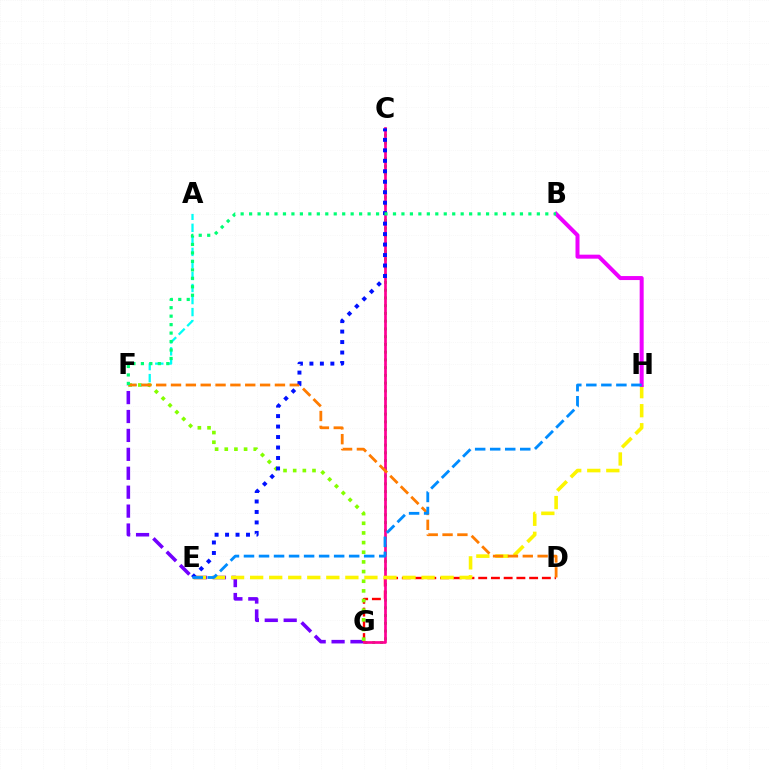{('F', 'G'): [{'color': '#7200ff', 'line_style': 'dashed', 'thickness': 2.57}, {'color': '#84ff00', 'line_style': 'dotted', 'thickness': 2.62}], ('C', 'G'): [{'color': '#08ff00', 'line_style': 'dotted', 'thickness': 2.1}, {'color': '#ff0094', 'line_style': 'solid', 'thickness': 1.95}], ('D', 'G'): [{'color': '#ff0000', 'line_style': 'dashed', 'thickness': 1.73}], ('E', 'H'): [{'color': '#fcf500', 'line_style': 'dashed', 'thickness': 2.59}, {'color': '#008cff', 'line_style': 'dashed', 'thickness': 2.04}], ('A', 'F'): [{'color': '#00fff6', 'line_style': 'dashed', 'thickness': 1.64}], ('B', 'H'): [{'color': '#ee00ff', 'line_style': 'solid', 'thickness': 2.88}], ('D', 'F'): [{'color': '#ff7c00', 'line_style': 'dashed', 'thickness': 2.02}], ('C', 'E'): [{'color': '#0010ff', 'line_style': 'dotted', 'thickness': 2.85}], ('B', 'F'): [{'color': '#00ff74', 'line_style': 'dotted', 'thickness': 2.3}]}